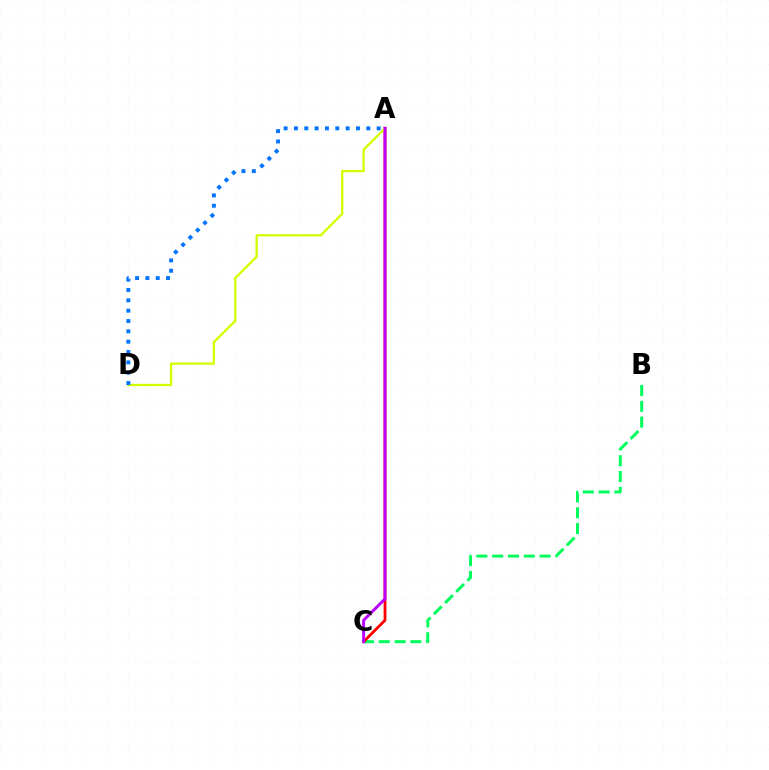{('B', 'C'): [{'color': '#00ff5c', 'line_style': 'dashed', 'thickness': 2.15}], ('A', 'C'): [{'color': '#ff0000', 'line_style': 'solid', 'thickness': 2.02}, {'color': '#b900ff', 'line_style': 'solid', 'thickness': 2.1}], ('A', 'D'): [{'color': '#d1ff00', 'line_style': 'solid', 'thickness': 1.67}, {'color': '#0074ff', 'line_style': 'dotted', 'thickness': 2.81}]}